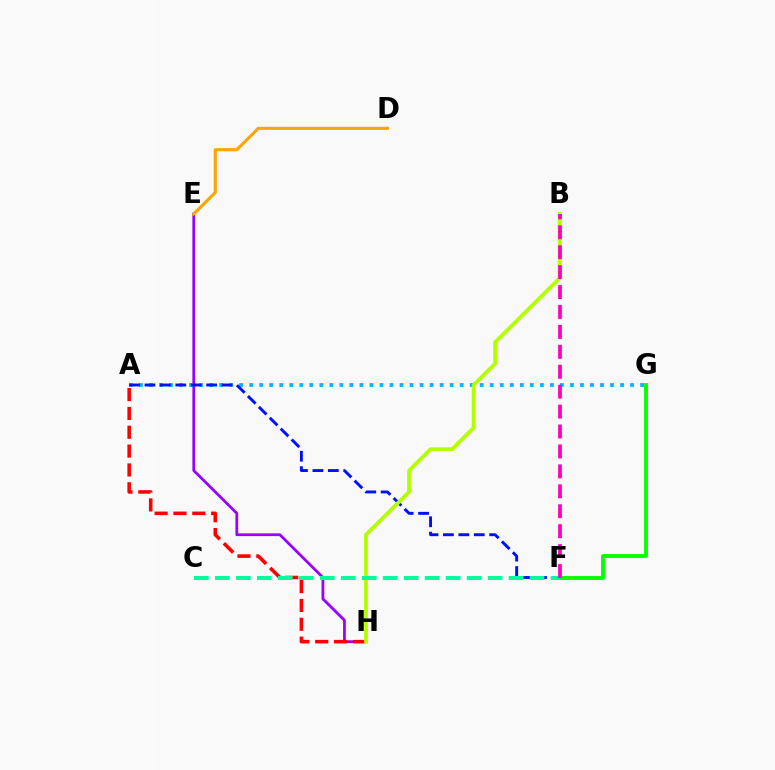{('E', 'H'): [{'color': '#9b00ff', 'line_style': 'solid', 'thickness': 1.99}], ('A', 'G'): [{'color': '#00b5ff', 'line_style': 'dotted', 'thickness': 2.72}], ('A', 'F'): [{'color': '#0010ff', 'line_style': 'dashed', 'thickness': 2.09}], ('F', 'G'): [{'color': '#08ff00', 'line_style': 'solid', 'thickness': 2.79}], ('A', 'H'): [{'color': '#ff0000', 'line_style': 'dashed', 'thickness': 2.56}], ('B', 'H'): [{'color': '#b3ff00', 'line_style': 'solid', 'thickness': 2.72}], ('D', 'E'): [{'color': '#ffa500', 'line_style': 'solid', 'thickness': 2.24}], ('C', 'F'): [{'color': '#00ff9d', 'line_style': 'dashed', 'thickness': 2.85}], ('B', 'F'): [{'color': '#ff00bd', 'line_style': 'dashed', 'thickness': 2.71}]}